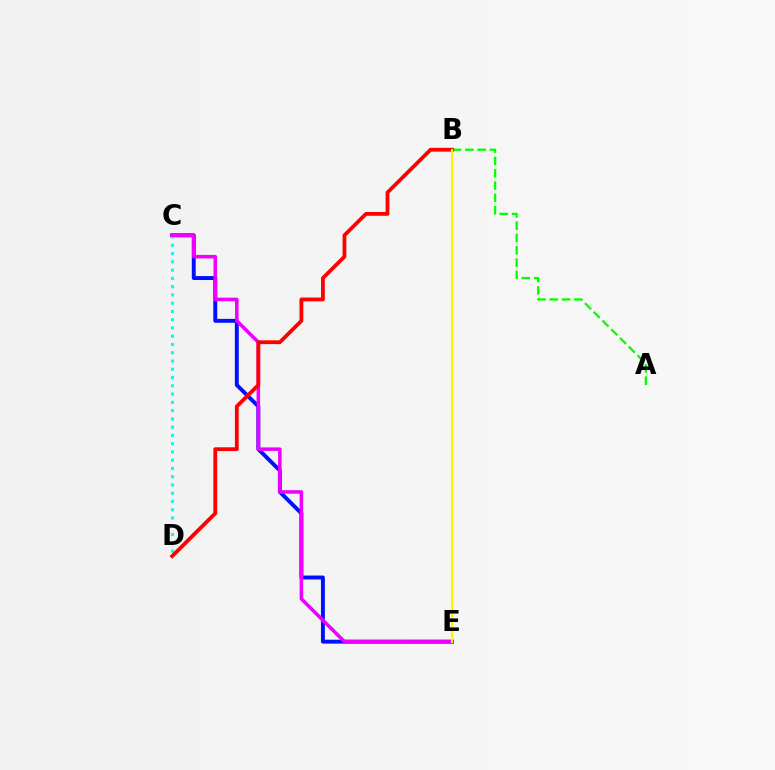{('C', 'E'): [{'color': '#0010ff', 'line_style': 'solid', 'thickness': 2.82}, {'color': '#ee00ff', 'line_style': 'solid', 'thickness': 2.54}], ('A', 'B'): [{'color': '#08ff00', 'line_style': 'dashed', 'thickness': 1.67}], ('C', 'D'): [{'color': '#00fff6', 'line_style': 'dotted', 'thickness': 2.25}], ('B', 'D'): [{'color': '#ff0000', 'line_style': 'solid', 'thickness': 2.73}], ('B', 'E'): [{'color': '#fcf500', 'line_style': 'solid', 'thickness': 1.53}]}